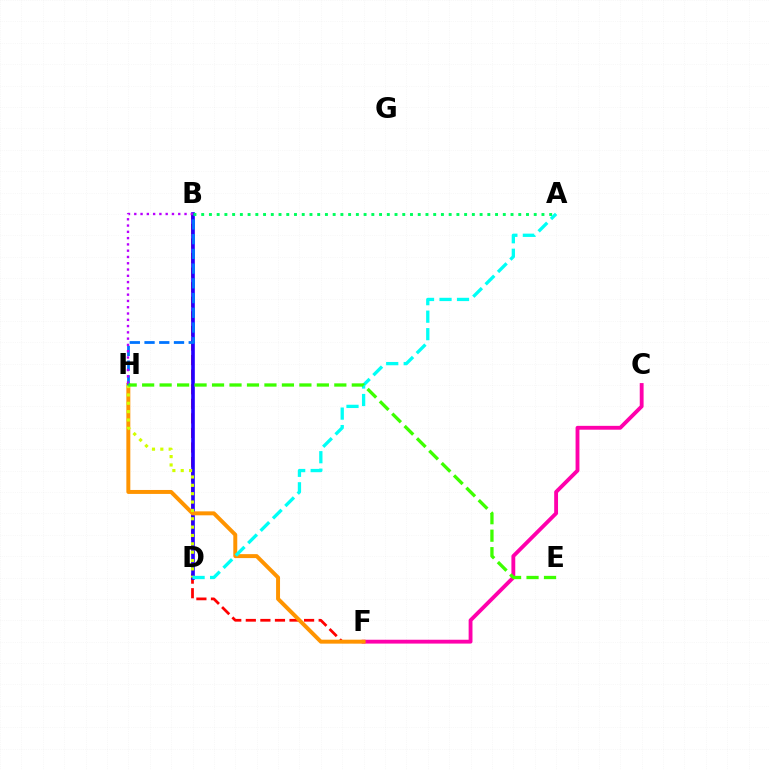{('B', 'F'): [{'color': '#ff0000', 'line_style': 'dashed', 'thickness': 1.98}], ('B', 'D'): [{'color': '#2500ff', 'line_style': 'solid', 'thickness': 2.63}], ('C', 'F'): [{'color': '#ff00ac', 'line_style': 'solid', 'thickness': 2.77}], ('F', 'H'): [{'color': '#ff9400', 'line_style': 'solid', 'thickness': 2.85}], ('D', 'H'): [{'color': '#d1ff00', 'line_style': 'dotted', 'thickness': 2.27}], ('A', 'B'): [{'color': '#00ff5c', 'line_style': 'dotted', 'thickness': 2.1}], ('B', 'H'): [{'color': '#0074ff', 'line_style': 'dashed', 'thickness': 2.0}, {'color': '#b900ff', 'line_style': 'dotted', 'thickness': 1.71}], ('A', 'D'): [{'color': '#00fff6', 'line_style': 'dashed', 'thickness': 2.38}], ('E', 'H'): [{'color': '#3dff00', 'line_style': 'dashed', 'thickness': 2.37}]}